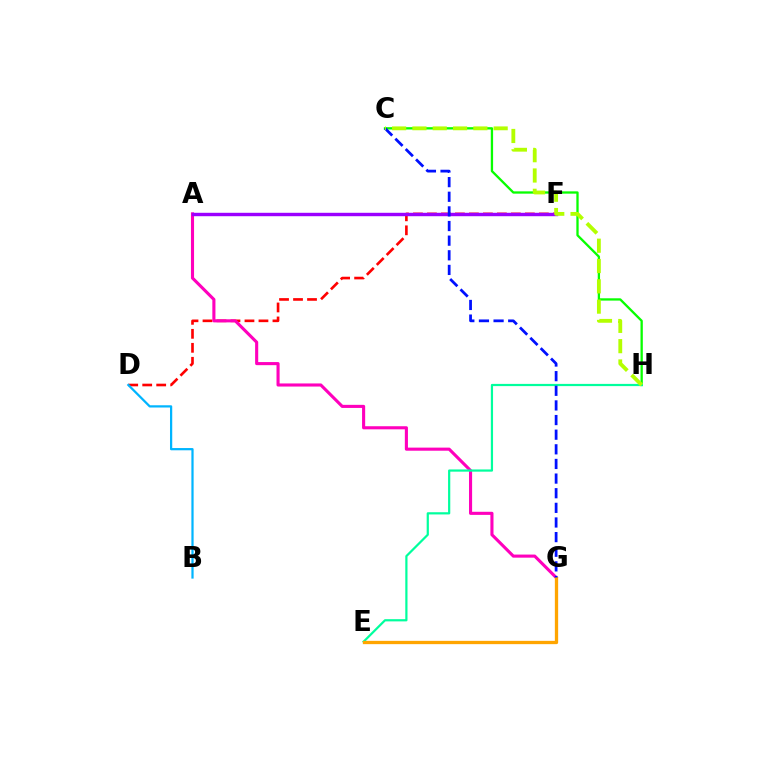{('D', 'F'): [{'color': '#ff0000', 'line_style': 'dashed', 'thickness': 1.9}], ('B', 'D'): [{'color': '#00b5ff', 'line_style': 'solid', 'thickness': 1.61}], ('C', 'H'): [{'color': '#08ff00', 'line_style': 'solid', 'thickness': 1.66}, {'color': '#b3ff00', 'line_style': 'dashed', 'thickness': 2.76}], ('A', 'G'): [{'color': '#ff00bd', 'line_style': 'solid', 'thickness': 2.23}], ('E', 'H'): [{'color': '#00ff9d', 'line_style': 'solid', 'thickness': 1.59}], ('E', 'G'): [{'color': '#ffa500', 'line_style': 'solid', 'thickness': 2.37}], ('A', 'F'): [{'color': '#9b00ff', 'line_style': 'solid', 'thickness': 2.46}], ('C', 'G'): [{'color': '#0010ff', 'line_style': 'dashed', 'thickness': 1.99}]}